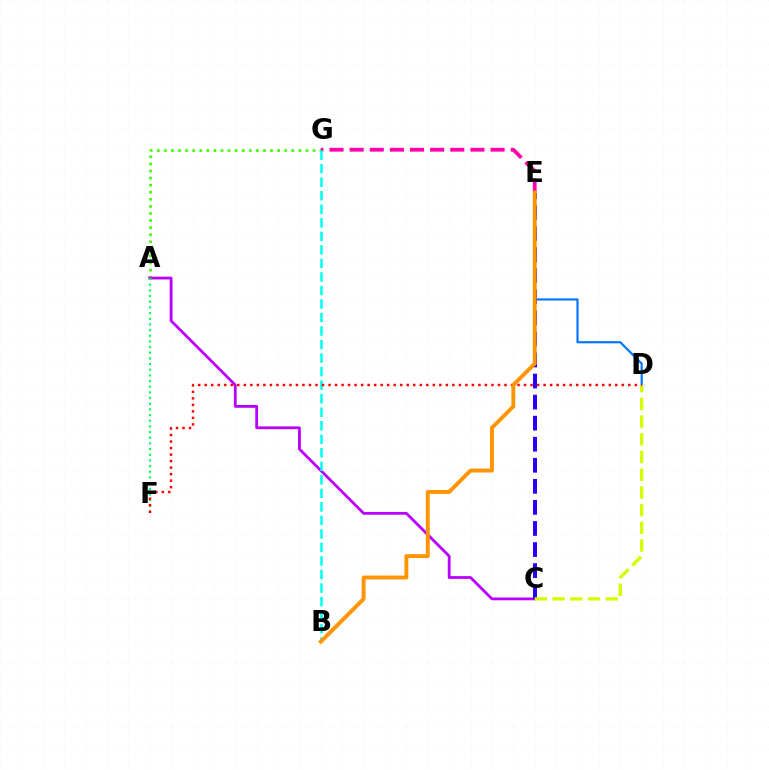{('A', 'G'): [{'color': '#3dff00', 'line_style': 'dotted', 'thickness': 1.92}], ('E', 'G'): [{'color': '#ff00ac', 'line_style': 'dashed', 'thickness': 2.73}], ('A', 'C'): [{'color': '#b900ff', 'line_style': 'solid', 'thickness': 2.01}], ('B', 'G'): [{'color': '#00fff6', 'line_style': 'dashed', 'thickness': 1.84}], ('D', 'E'): [{'color': '#0074ff', 'line_style': 'solid', 'thickness': 1.55}], ('C', 'E'): [{'color': '#2500ff', 'line_style': 'dashed', 'thickness': 2.86}], ('A', 'F'): [{'color': '#00ff5c', 'line_style': 'dotted', 'thickness': 1.54}], ('C', 'D'): [{'color': '#d1ff00', 'line_style': 'dashed', 'thickness': 2.4}], ('D', 'F'): [{'color': '#ff0000', 'line_style': 'dotted', 'thickness': 1.77}], ('B', 'E'): [{'color': '#ff9400', 'line_style': 'solid', 'thickness': 2.8}]}